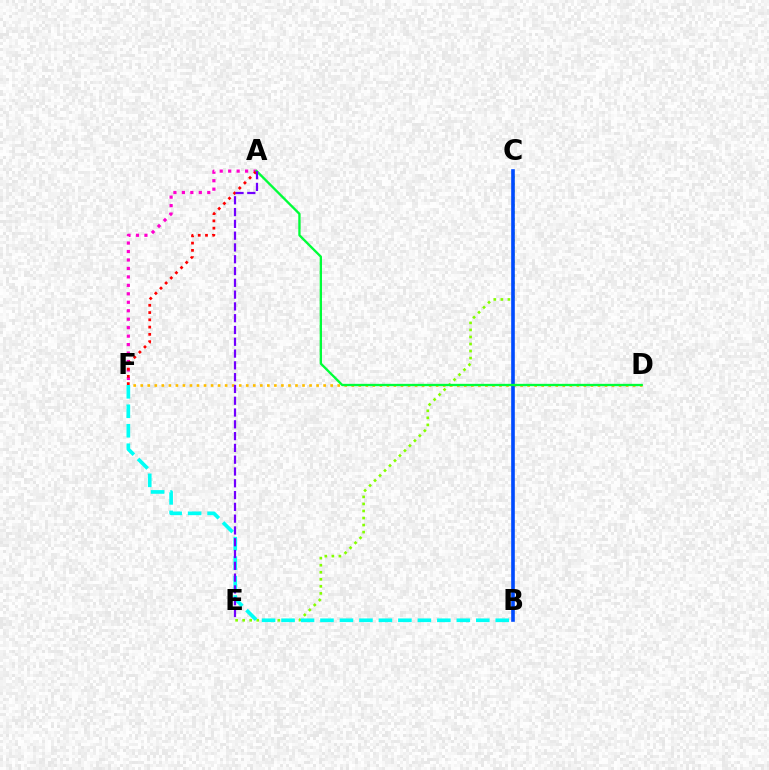{('D', 'F'): [{'color': '#ffbd00', 'line_style': 'dotted', 'thickness': 1.91}], ('C', 'E'): [{'color': '#84ff00', 'line_style': 'dotted', 'thickness': 1.91}], ('B', 'F'): [{'color': '#00fff6', 'line_style': 'dashed', 'thickness': 2.65}], ('A', 'F'): [{'color': '#ff00cf', 'line_style': 'dotted', 'thickness': 2.3}, {'color': '#ff0000', 'line_style': 'dotted', 'thickness': 1.97}], ('B', 'C'): [{'color': '#004bff', 'line_style': 'solid', 'thickness': 2.61}], ('A', 'D'): [{'color': '#00ff39', 'line_style': 'solid', 'thickness': 1.68}], ('A', 'E'): [{'color': '#7200ff', 'line_style': 'dashed', 'thickness': 1.6}]}